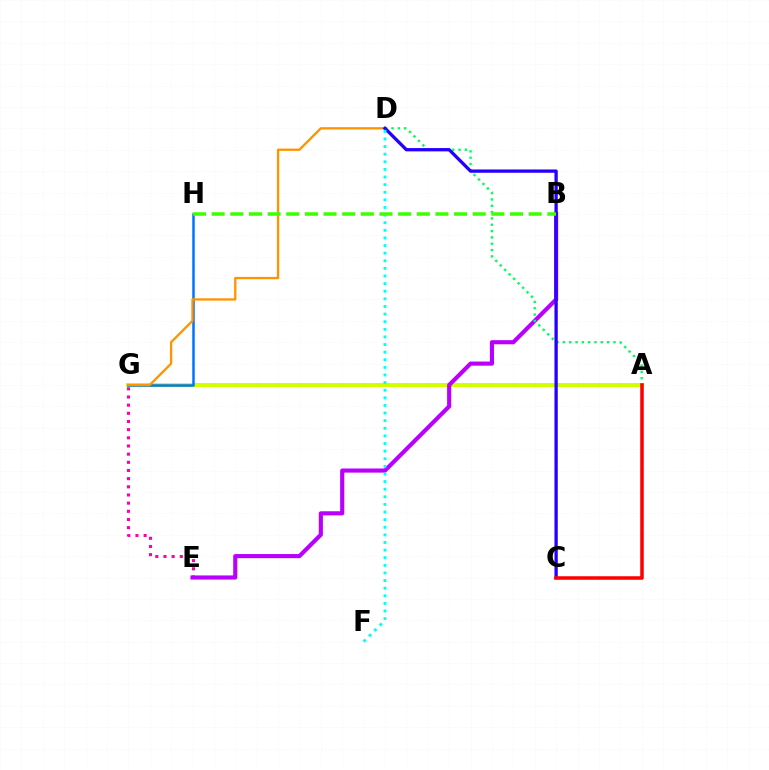{('A', 'G'): [{'color': '#d1ff00', 'line_style': 'solid', 'thickness': 2.9}], ('E', 'G'): [{'color': '#ff00ac', 'line_style': 'dotted', 'thickness': 2.22}], ('G', 'H'): [{'color': '#0074ff', 'line_style': 'solid', 'thickness': 1.8}], ('B', 'E'): [{'color': '#b900ff', 'line_style': 'solid', 'thickness': 2.97}], ('A', 'D'): [{'color': '#00ff5c', 'line_style': 'dotted', 'thickness': 1.72}], ('D', 'G'): [{'color': '#ff9400', 'line_style': 'solid', 'thickness': 1.67}], ('C', 'D'): [{'color': '#2500ff', 'line_style': 'solid', 'thickness': 2.38}], ('D', 'F'): [{'color': '#00fff6', 'line_style': 'dotted', 'thickness': 2.07}], ('B', 'H'): [{'color': '#3dff00', 'line_style': 'dashed', 'thickness': 2.53}], ('A', 'C'): [{'color': '#ff0000', 'line_style': 'solid', 'thickness': 2.54}]}